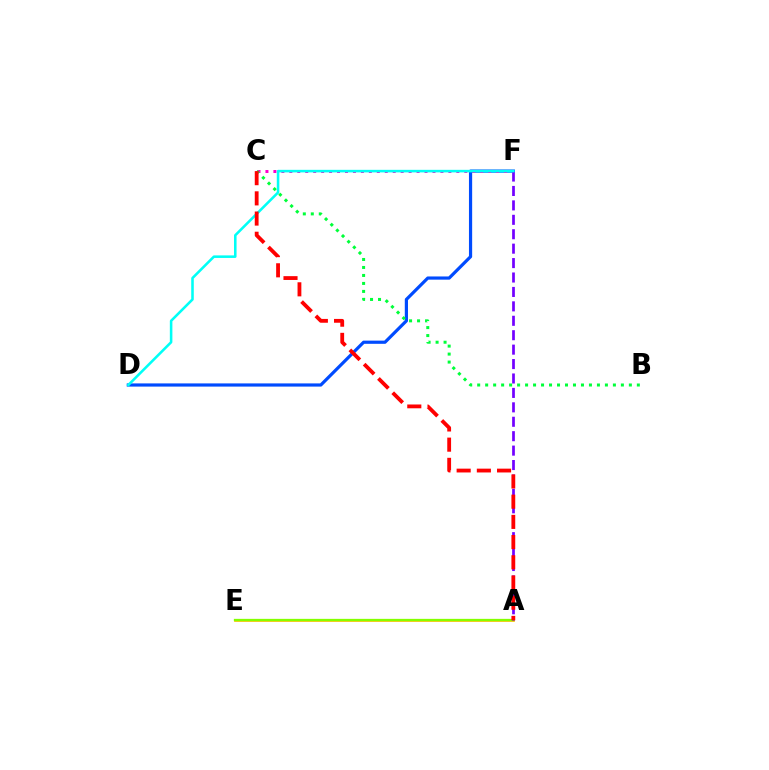{('A', 'E'): [{'color': '#ffbd00', 'line_style': 'solid', 'thickness': 1.93}, {'color': '#84ff00', 'line_style': 'solid', 'thickness': 1.65}], ('D', 'F'): [{'color': '#004bff', 'line_style': 'solid', 'thickness': 2.3}, {'color': '#00fff6', 'line_style': 'solid', 'thickness': 1.84}], ('C', 'F'): [{'color': '#ff00cf', 'line_style': 'dotted', 'thickness': 2.16}], ('A', 'F'): [{'color': '#7200ff', 'line_style': 'dashed', 'thickness': 1.96}], ('B', 'C'): [{'color': '#00ff39', 'line_style': 'dotted', 'thickness': 2.17}], ('A', 'C'): [{'color': '#ff0000', 'line_style': 'dashed', 'thickness': 2.74}]}